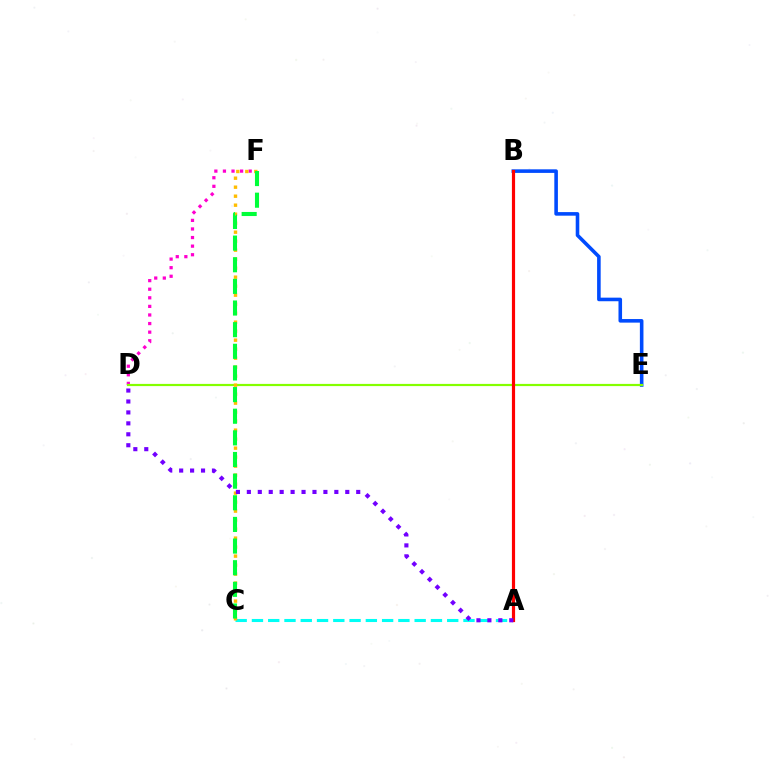{('B', 'E'): [{'color': '#004bff', 'line_style': 'solid', 'thickness': 2.58}], ('D', 'F'): [{'color': '#ff00cf', 'line_style': 'dotted', 'thickness': 2.33}], ('D', 'E'): [{'color': '#84ff00', 'line_style': 'solid', 'thickness': 1.58}], ('A', 'C'): [{'color': '#00fff6', 'line_style': 'dashed', 'thickness': 2.21}], ('C', 'F'): [{'color': '#ffbd00', 'line_style': 'dotted', 'thickness': 2.44}, {'color': '#00ff39', 'line_style': 'dashed', 'thickness': 2.94}], ('A', 'B'): [{'color': '#ff0000', 'line_style': 'solid', 'thickness': 2.29}], ('A', 'D'): [{'color': '#7200ff', 'line_style': 'dotted', 'thickness': 2.97}]}